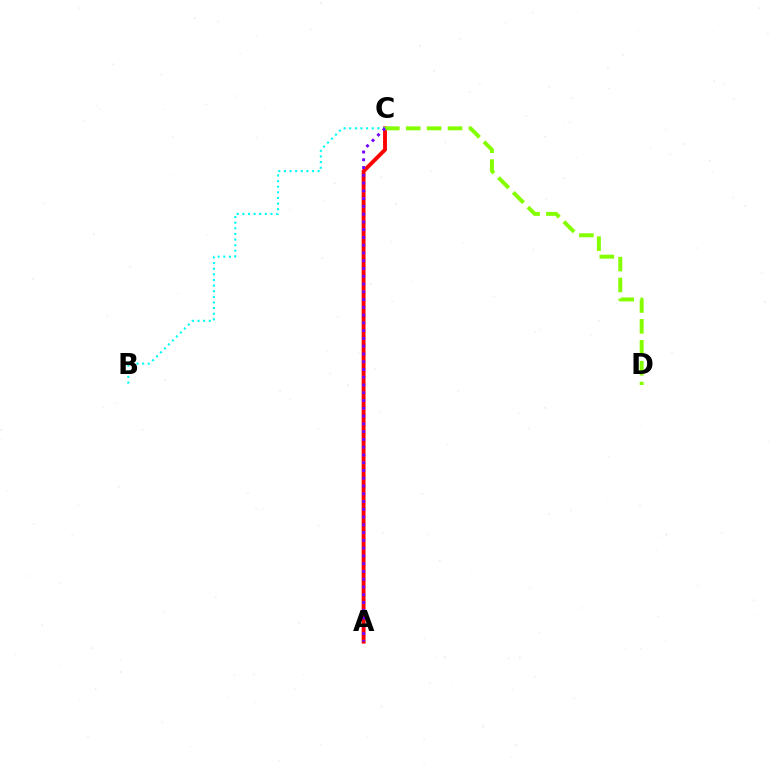{('A', 'C'): [{'color': '#ff0000', 'line_style': 'solid', 'thickness': 2.79}, {'color': '#7200ff', 'line_style': 'dotted', 'thickness': 2.11}], ('B', 'C'): [{'color': '#00fff6', 'line_style': 'dotted', 'thickness': 1.53}], ('C', 'D'): [{'color': '#84ff00', 'line_style': 'dashed', 'thickness': 2.84}]}